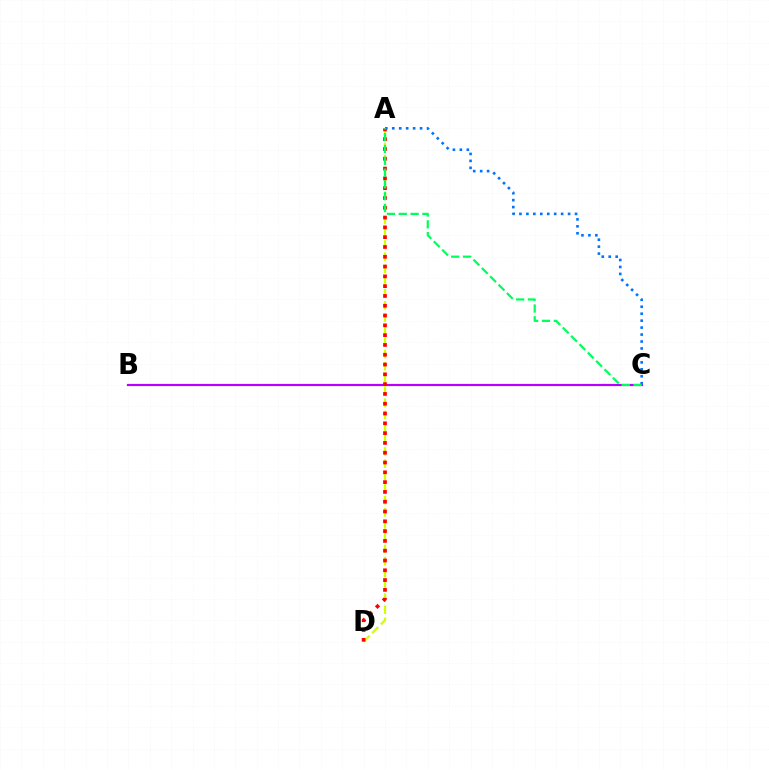{('B', 'C'): [{'color': '#b900ff', 'line_style': 'solid', 'thickness': 1.57}], ('A', 'D'): [{'color': '#d1ff00', 'line_style': 'dashed', 'thickness': 1.65}, {'color': '#ff0000', 'line_style': 'dotted', 'thickness': 2.66}], ('A', 'C'): [{'color': '#0074ff', 'line_style': 'dotted', 'thickness': 1.89}, {'color': '#00ff5c', 'line_style': 'dashed', 'thickness': 1.6}]}